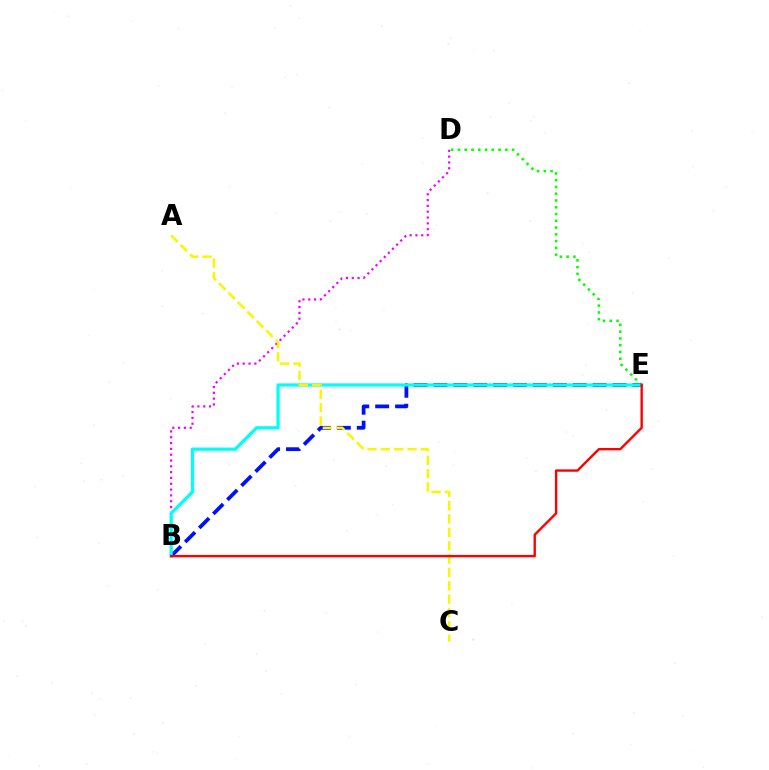{('D', 'E'): [{'color': '#08ff00', 'line_style': 'dotted', 'thickness': 1.84}], ('B', 'D'): [{'color': '#ee00ff', 'line_style': 'dotted', 'thickness': 1.58}], ('B', 'E'): [{'color': '#0010ff', 'line_style': 'dashed', 'thickness': 2.7}, {'color': '#00fff6', 'line_style': 'solid', 'thickness': 2.33}, {'color': '#ff0000', 'line_style': 'solid', 'thickness': 1.71}], ('A', 'C'): [{'color': '#fcf500', 'line_style': 'dashed', 'thickness': 1.82}]}